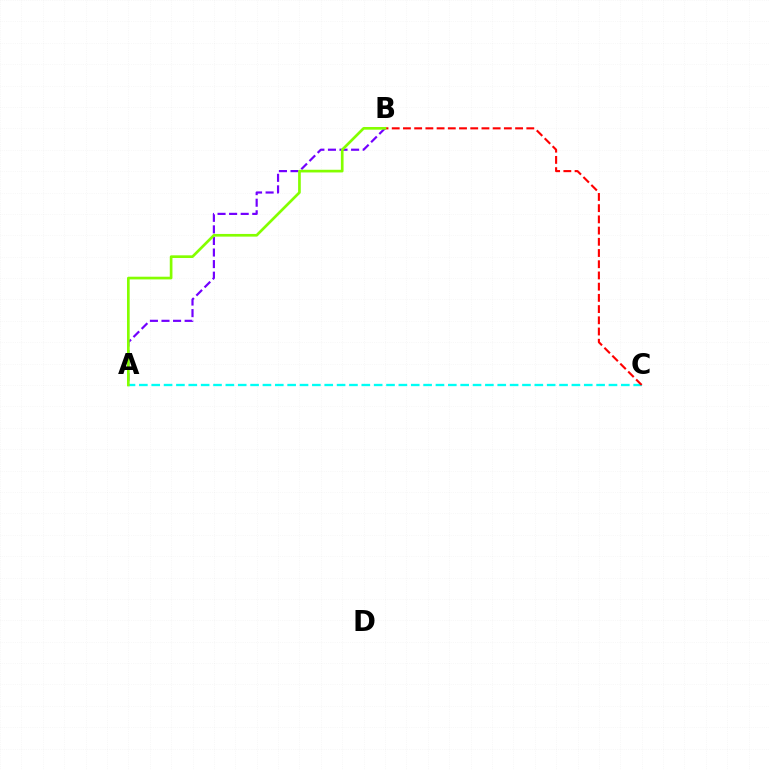{('A', 'C'): [{'color': '#00fff6', 'line_style': 'dashed', 'thickness': 1.68}], ('A', 'B'): [{'color': '#7200ff', 'line_style': 'dashed', 'thickness': 1.57}, {'color': '#84ff00', 'line_style': 'solid', 'thickness': 1.93}], ('B', 'C'): [{'color': '#ff0000', 'line_style': 'dashed', 'thickness': 1.52}]}